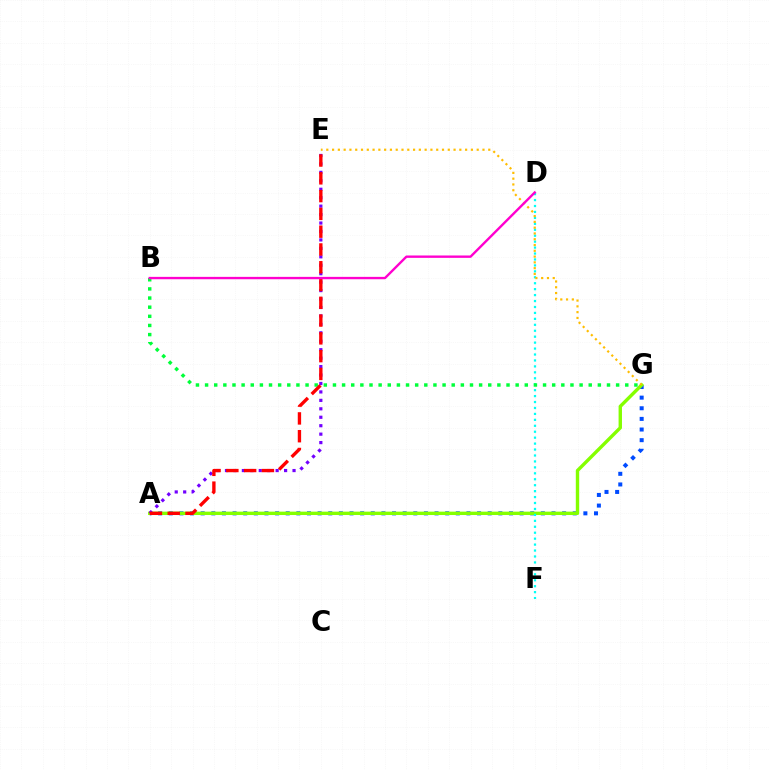{('A', 'G'): [{'color': '#004bff', 'line_style': 'dotted', 'thickness': 2.89}, {'color': '#84ff00', 'line_style': 'solid', 'thickness': 2.44}], ('A', 'E'): [{'color': '#7200ff', 'line_style': 'dotted', 'thickness': 2.29}, {'color': '#ff0000', 'line_style': 'dashed', 'thickness': 2.42}], ('D', 'F'): [{'color': '#00fff6', 'line_style': 'dotted', 'thickness': 1.61}], ('B', 'G'): [{'color': '#00ff39', 'line_style': 'dotted', 'thickness': 2.48}], ('E', 'G'): [{'color': '#ffbd00', 'line_style': 'dotted', 'thickness': 1.57}], ('B', 'D'): [{'color': '#ff00cf', 'line_style': 'solid', 'thickness': 1.71}]}